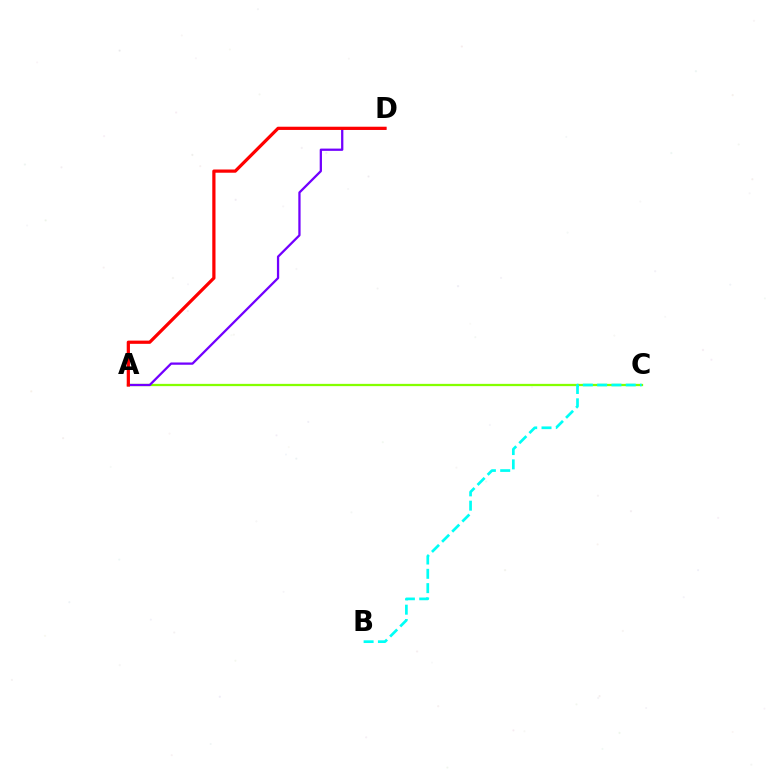{('A', 'C'): [{'color': '#84ff00', 'line_style': 'solid', 'thickness': 1.64}], ('A', 'D'): [{'color': '#7200ff', 'line_style': 'solid', 'thickness': 1.64}, {'color': '#ff0000', 'line_style': 'solid', 'thickness': 2.32}], ('B', 'C'): [{'color': '#00fff6', 'line_style': 'dashed', 'thickness': 1.94}]}